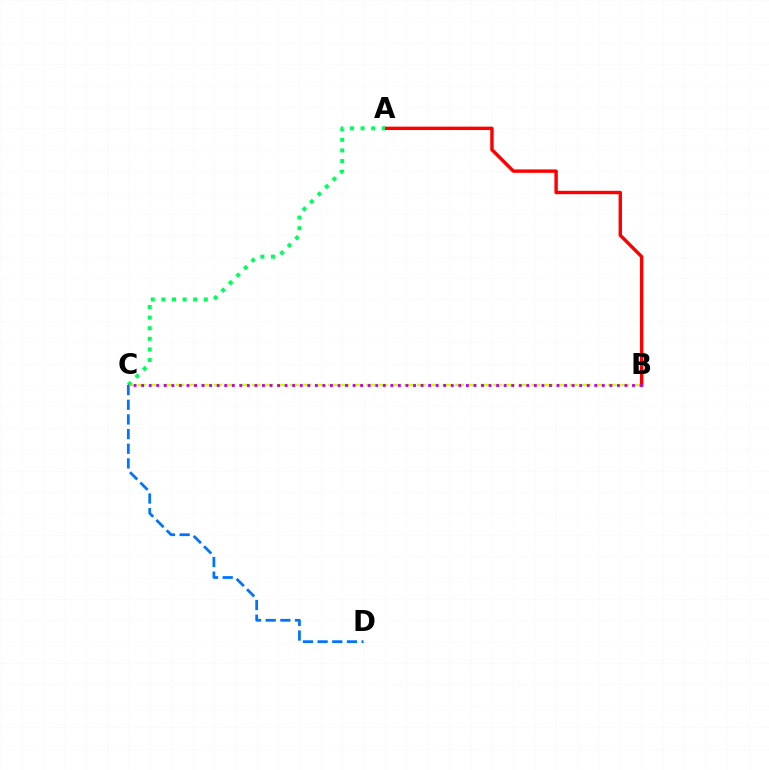{('B', 'C'): [{'color': '#d1ff00', 'line_style': 'dashed', 'thickness': 1.73}, {'color': '#b900ff', 'line_style': 'dotted', 'thickness': 2.05}], ('C', 'D'): [{'color': '#0074ff', 'line_style': 'dashed', 'thickness': 1.99}], ('A', 'B'): [{'color': '#ff0000', 'line_style': 'solid', 'thickness': 2.45}], ('A', 'C'): [{'color': '#00ff5c', 'line_style': 'dotted', 'thickness': 2.88}]}